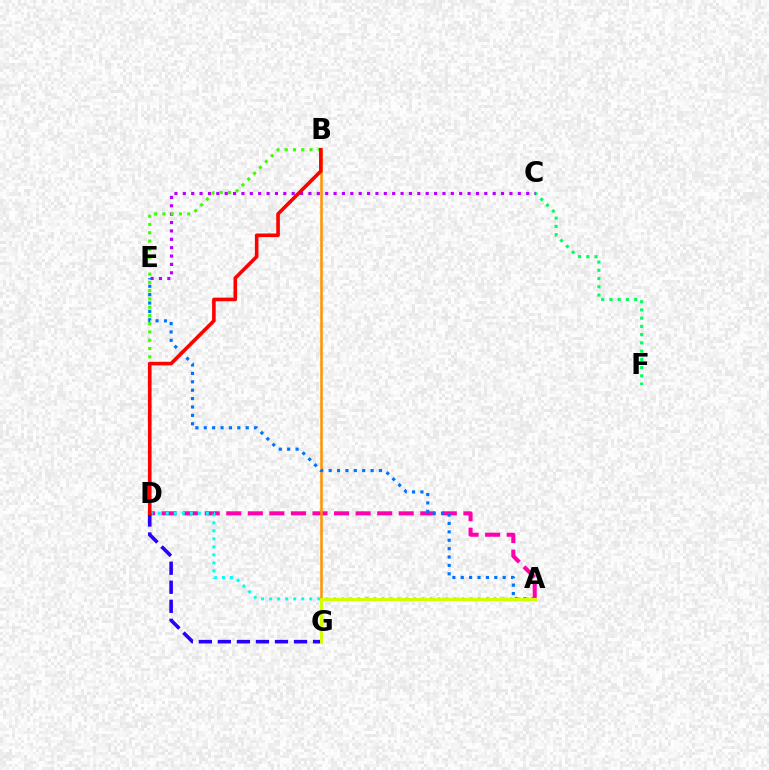{('A', 'D'): [{'color': '#ff00ac', 'line_style': 'dashed', 'thickness': 2.93}, {'color': '#00fff6', 'line_style': 'dotted', 'thickness': 2.18}], ('C', 'F'): [{'color': '#00ff5c', 'line_style': 'dotted', 'thickness': 2.24}], ('B', 'G'): [{'color': '#ff9400', 'line_style': 'solid', 'thickness': 1.82}], ('C', 'E'): [{'color': '#b900ff', 'line_style': 'dotted', 'thickness': 2.28}], ('B', 'D'): [{'color': '#3dff00', 'line_style': 'dotted', 'thickness': 2.25}, {'color': '#ff0000', 'line_style': 'solid', 'thickness': 2.59}], ('A', 'E'): [{'color': '#0074ff', 'line_style': 'dotted', 'thickness': 2.28}], ('D', 'G'): [{'color': '#2500ff', 'line_style': 'dashed', 'thickness': 2.59}], ('A', 'G'): [{'color': '#d1ff00', 'line_style': 'solid', 'thickness': 2.19}]}